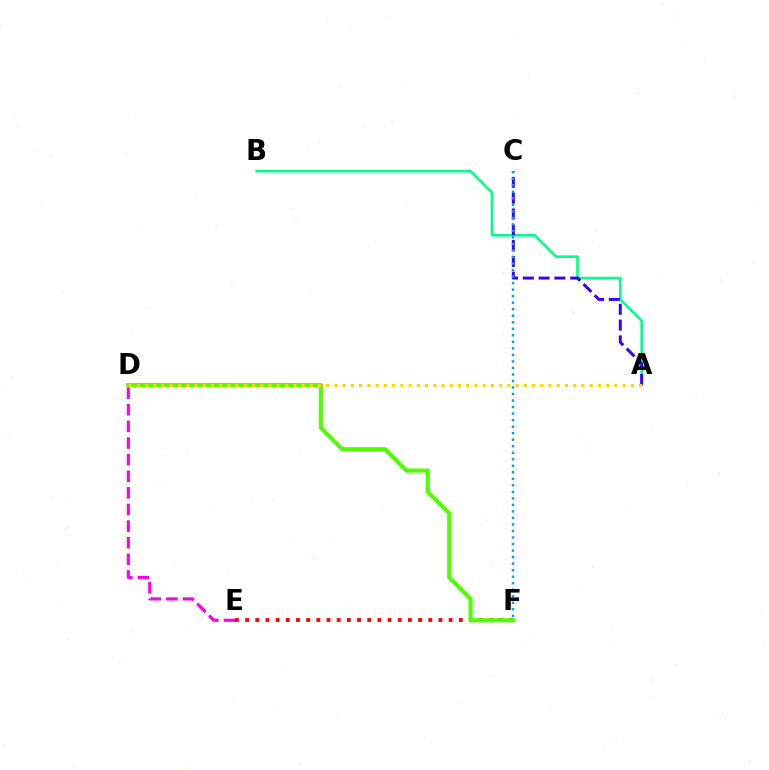{('D', 'E'): [{'color': '#ff00ed', 'line_style': 'dashed', 'thickness': 2.26}], ('E', 'F'): [{'color': '#ff0000', 'line_style': 'dotted', 'thickness': 2.76}], ('D', 'F'): [{'color': '#4fff00', 'line_style': 'solid', 'thickness': 2.93}], ('A', 'B'): [{'color': '#00ff86', 'line_style': 'solid', 'thickness': 1.86}], ('A', 'C'): [{'color': '#3700ff', 'line_style': 'dashed', 'thickness': 2.15}], ('C', 'F'): [{'color': '#009eff', 'line_style': 'dotted', 'thickness': 1.77}], ('A', 'D'): [{'color': '#ffd500', 'line_style': 'dotted', 'thickness': 2.24}]}